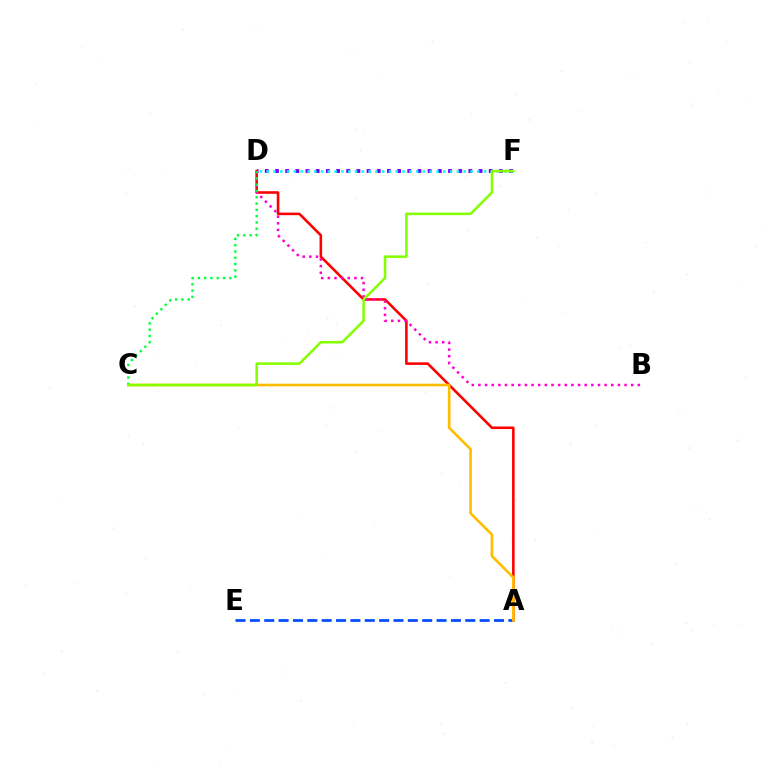{('D', 'F'): [{'color': '#7200ff', 'line_style': 'dotted', 'thickness': 2.77}, {'color': '#00fff6', 'line_style': 'dotted', 'thickness': 1.85}], ('A', 'E'): [{'color': '#004bff', 'line_style': 'dashed', 'thickness': 1.95}], ('A', 'D'): [{'color': '#ff0000', 'line_style': 'solid', 'thickness': 1.86}], ('B', 'D'): [{'color': '#ff00cf', 'line_style': 'dotted', 'thickness': 1.8}], ('A', 'C'): [{'color': '#ffbd00', 'line_style': 'solid', 'thickness': 1.89}], ('C', 'D'): [{'color': '#00ff39', 'line_style': 'dotted', 'thickness': 1.71}], ('C', 'F'): [{'color': '#84ff00', 'line_style': 'solid', 'thickness': 1.82}]}